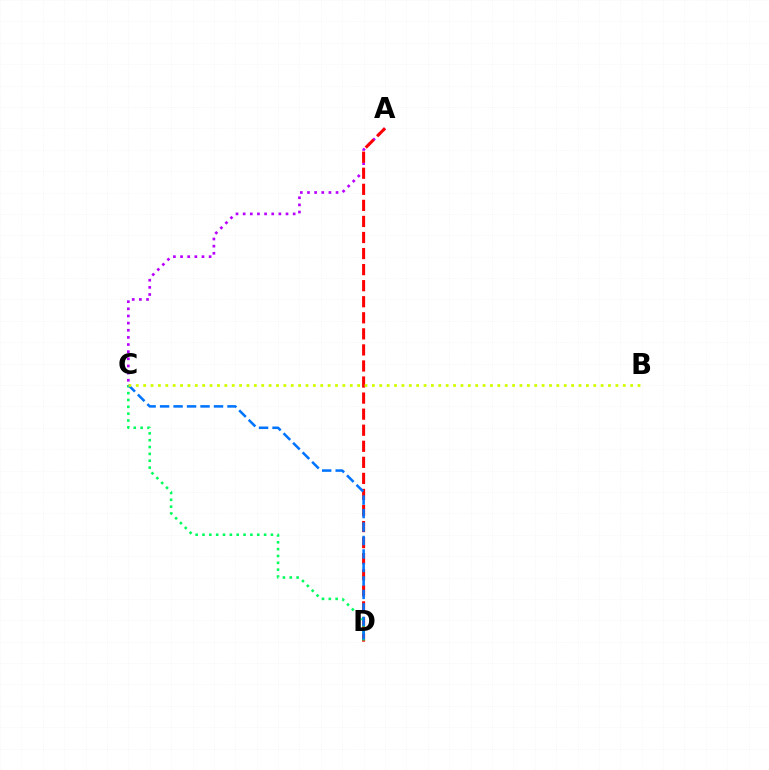{('A', 'C'): [{'color': '#b900ff', 'line_style': 'dotted', 'thickness': 1.94}], ('A', 'D'): [{'color': '#ff0000', 'line_style': 'dashed', 'thickness': 2.18}], ('C', 'D'): [{'color': '#00ff5c', 'line_style': 'dotted', 'thickness': 1.86}, {'color': '#0074ff', 'line_style': 'dashed', 'thickness': 1.83}], ('B', 'C'): [{'color': '#d1ff00', 'line_style': 'dotted', 'thickness': 2.0}]}